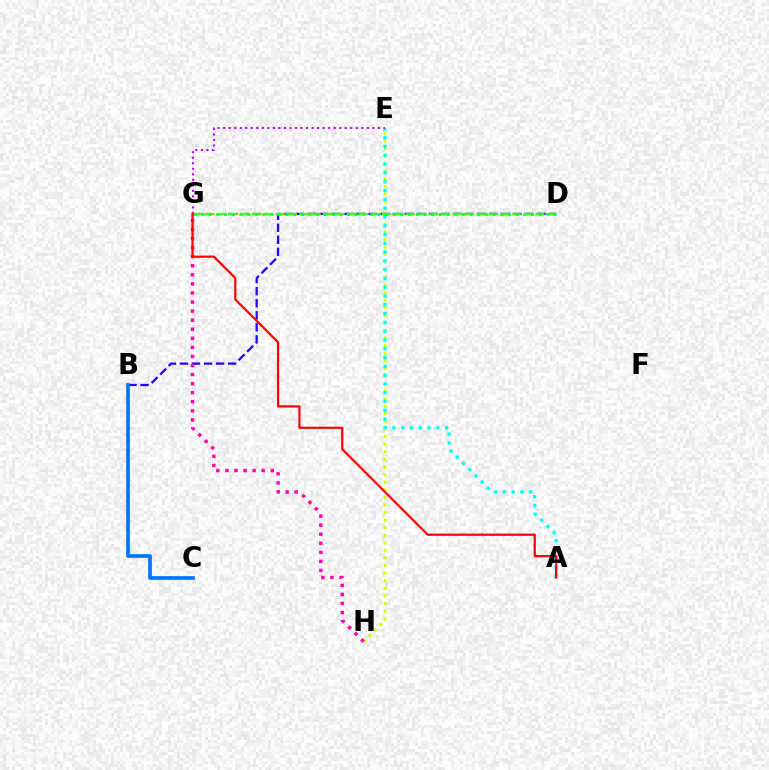{('B', 'D'): [{'color': '#2500ff', 'line_style': 'dashed', 'thickness': 1.64}], ('E', 'H'): [{'color': '#d1ff00', 'line_style': 'dotted', 'thickness': 2.06}], ('D', 'G'): [{'color': '#ff9400', 'line_style': 'dotted', 'thickness': 1.6}, {'color': '#3dff00', 'line_style': 'dashed', 'thickness': 1.61}, {'color': '#00ff5c', 'line_style': 'dotted', 'thickness': 2.08}], ('A', 'E'): [{'color': '#00fff6', 'line_style': 'dotted', 'thickness': 2.39}], ('B', 'C'): [{'color': '#0074ff', 'line_style': 'solid', 'thickness': 2.65}], ('G', 'H'): [{'color': '#ff00ac', 'line_style': 'dotted', 'thickness': 2.46}], ('E', 'G'): [{'color': '#b900ff', 'line_style': 'dotted', 'thickness': 1.5}], ('A', 'G'): [{'color': '#ff0000', 'line_style': 'solid', 'thickness': 1.58}]}